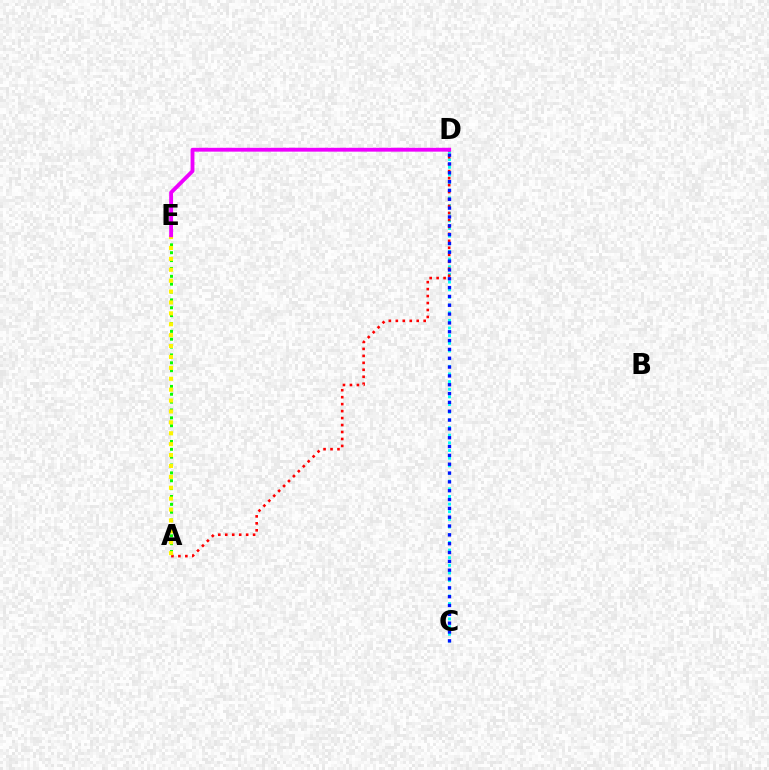{('C', 'D'): [{'color': '#00fff6', 'line_style': 'dotted', 'thickness': 2.08}, {'color': '#0010ff', 'line_style': 'dotted', 'thickness': 2.4}], ('A', 'D'): [{'color': '#ff0000', 'line_style': 'dotted', 'thickness': 1.89}], ('A', 'E'): [{'color': '#08ff00', 'line_style': 'dotted', 'thickness': 2.14}, {'color': '#fcf500', 'line_style': 'dotted', 'thickness': 2.96}], ('D', 'E'): [{'color': '#ee00ff', 'line_style': 'solid', 'thickness': 2.77}]}